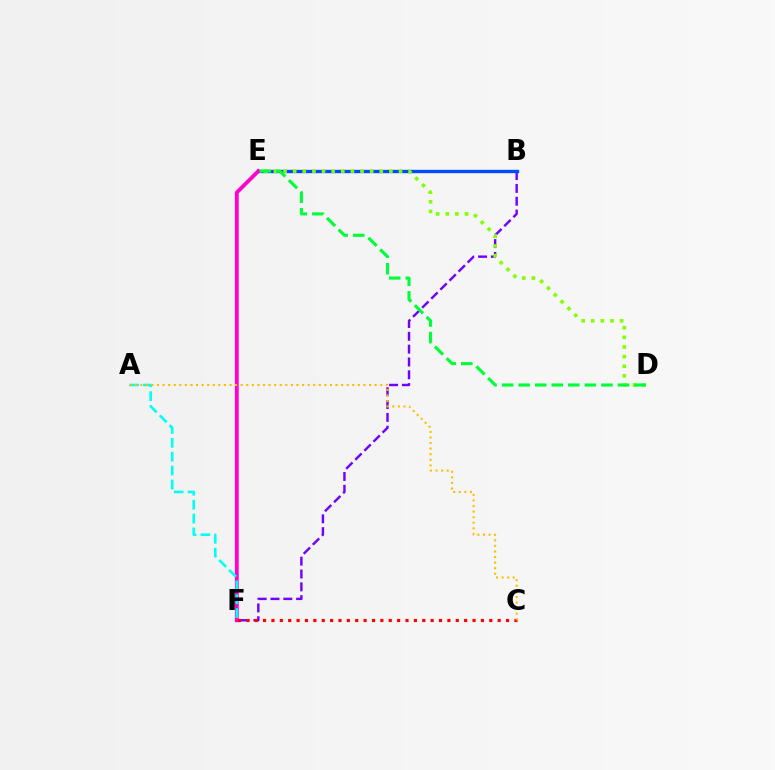{('B', 'F'): [{'color': '#7200ff', 'line_style': 'dashed', 'thickness': 1.74}], ('B', 'E'): [{'color': '#004bff', 'line_style': 'solid', 'thickness': 2.42}], ('E', 'F'): [{'color': '#ff00cf', 'line_style': 'solid', 'thickness': 2.76}], ('A', 'F'): [{'color': '#00fff6', 'line_style': 'dashed', 'thickness': 1.89}], ('C', 'F'): [{'color': '#ff0000', 'line_style': 'dotted', 'thickness': 2.28}], ('D', 'E'): [{'color': '#84ff00', 'line_style': 'dotted', 'thickness': 2.61}, {'color': '#00ff39', 'line_style': 'dashed', 'thickness': 2.25}], ('A', 'C'): [{'color': '#ffbd00', 'line_style': 'dotted', 'thickness': 1.52}]}